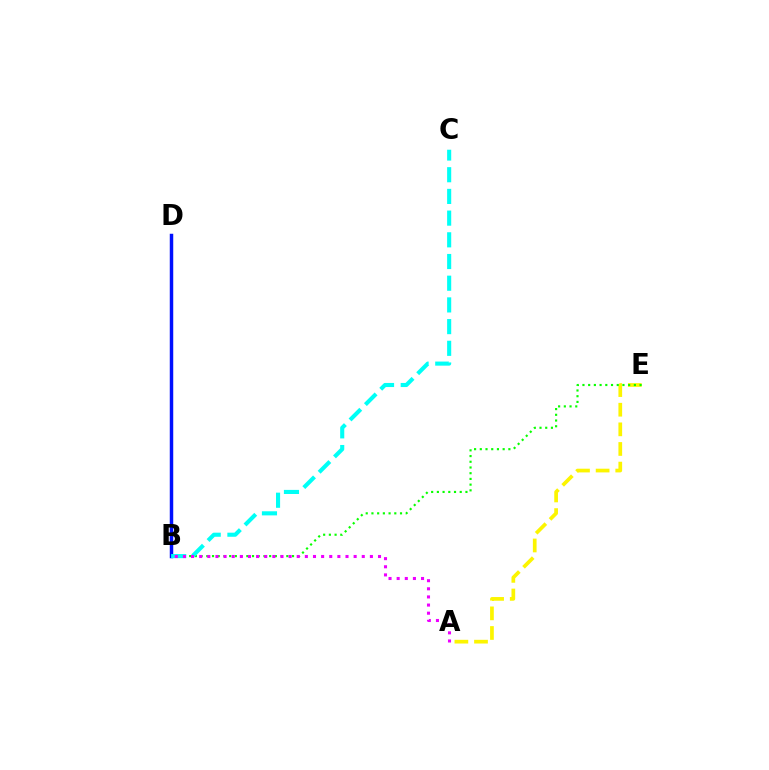{('A', 'E'): [{'color': '#fcf500', 'line_style': 'dashed', 'thickness': 2.67}], ('B', 'D'): [{'color': '#ff0000', 'line_style': 'solid', 'thickness': 1.83}, {'color': '#0010ff', 'line_style': 'solid', 'thickness': 2.5}], ('B', 'E'): [{'color': '#08ff00', 'line_style': 'dotted', 'thickness': 1.55}], ('B', 'C'): [{'color': '#00fff6', 'line_style': 'dashed', 'thickness': 2.95}], ('A', 'B'): [{'color': '#ee00ff', 'line_style': 'dotted', 'thickness': 2.21}]}